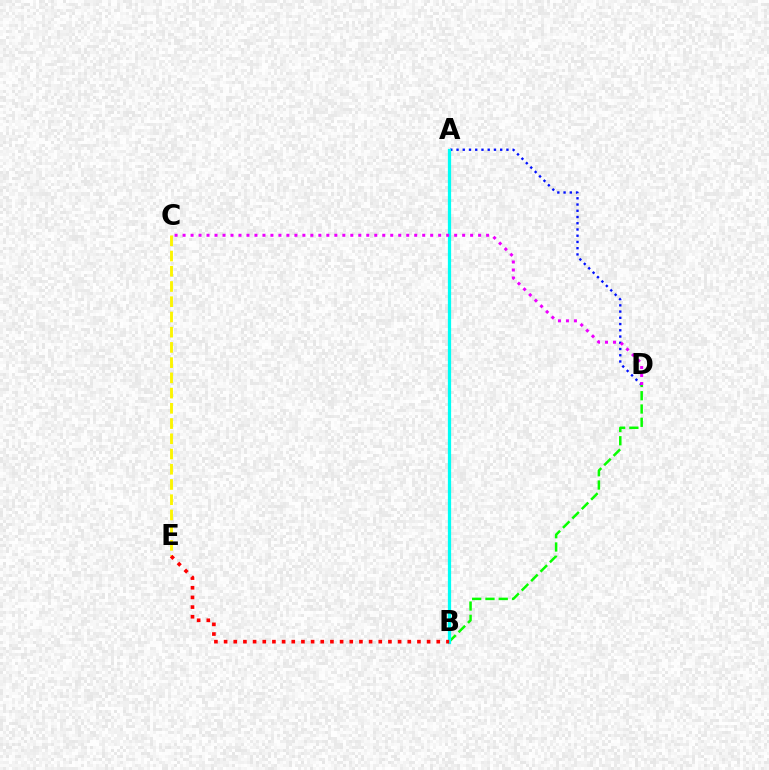{('C', 'E'): [{'color': '#fcf500', 'line_style': 'dashed', 'thickness': 2.07}], ('A', 'D'): [{'color': '#0010ff', 'line_style': 'dotted', 'thickness': 1.7}], ('B', 'D'): [{'color': '#08ff00', 'line_style': 'dashed', 'thickness': 1.8}], ('A', 'B'): [{'color': '#00fff6', 'line_style': 'solid', 'thickness': 2.33}], ('B', 'E'): [{'color': '#ff0000', 'line_style': 'dotted', 'thickness': 2.63}], ('C', 'D'): [{'color': '#ee00ff', 'line_style': 'dotted', 'thickness': 2.17}]}